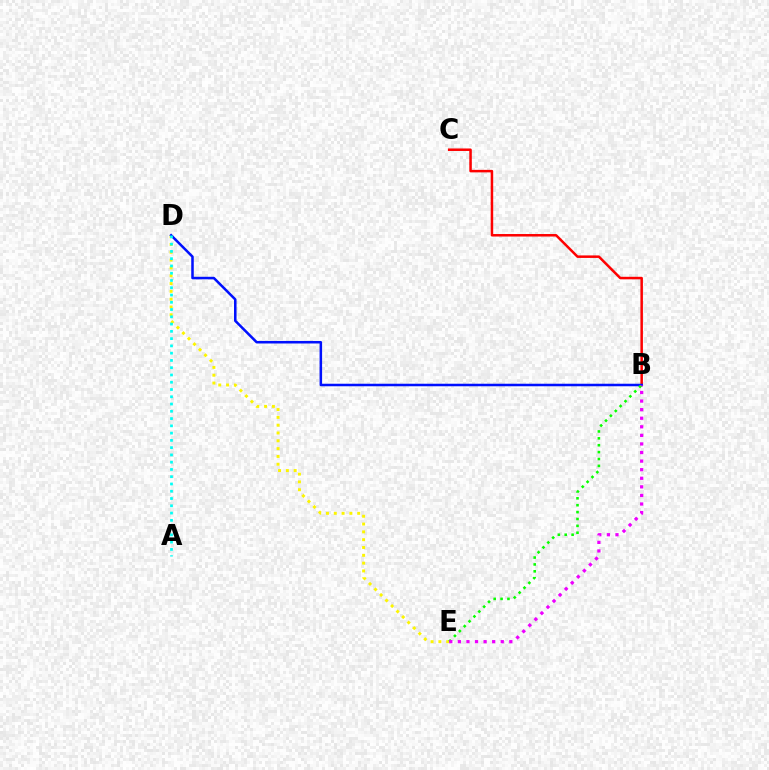{('D', 'E'): [{'color': '#fcf500', 'line_style': 'dotted', 'thickness': 2.12}], ('B', 'C'): [{'color': '#ff0000', 'line_style': 'solid', 'thickness': 1.81}], ('B', 'D'): [{'color': '#0010ff', 'line_style': 'solid', 'thickness': 1.82}], ('B', 'E'): [{'color': '#08ff00', 'line_style': 'dotted', 'thickness': 1.87}, {'color': '#ee00ff', 'line_style': 'dotted', 'thickness': 2.33}], ('A', 'D'): [{'color': '#00fff6', 'line_style': 'dotted', 'thickness': 1.97}]}